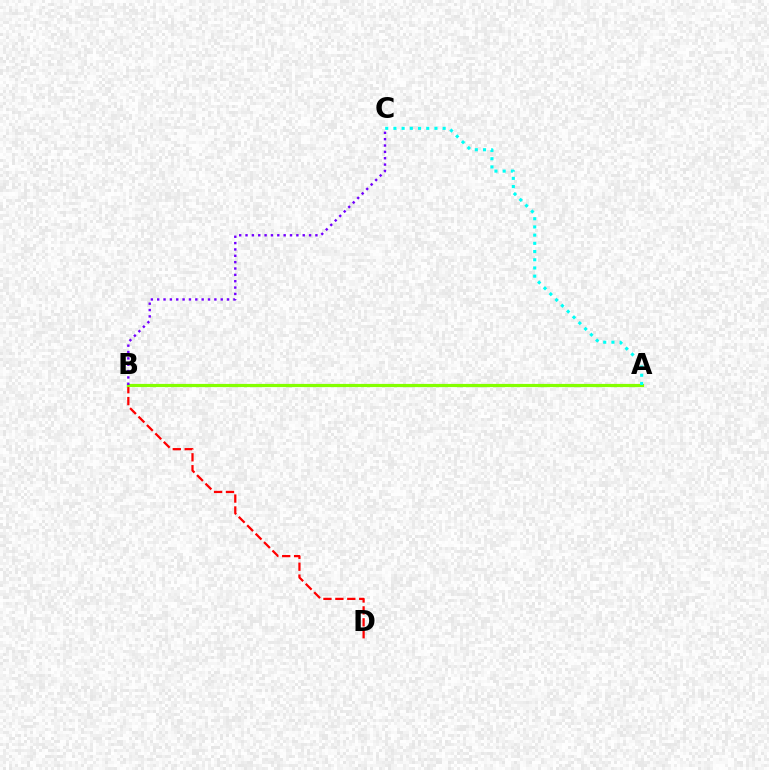{('B', 'D'): [{'color': '#ff0000', 'line_style': 'dashed', 'thickness': 1.62}], ('A', 'B'): [{'color': '#84ff00', 'line_style': 'solid', 'thickness': 2.29}], ('B', 'C'): [{'color': '#7200ff', 'line_style': 'dotted', 'thickness': 1.73}], ('A', 'C'): [{'color': '#00fff6', 'line_style': 'dotted', 'thickness': 2.23}]}